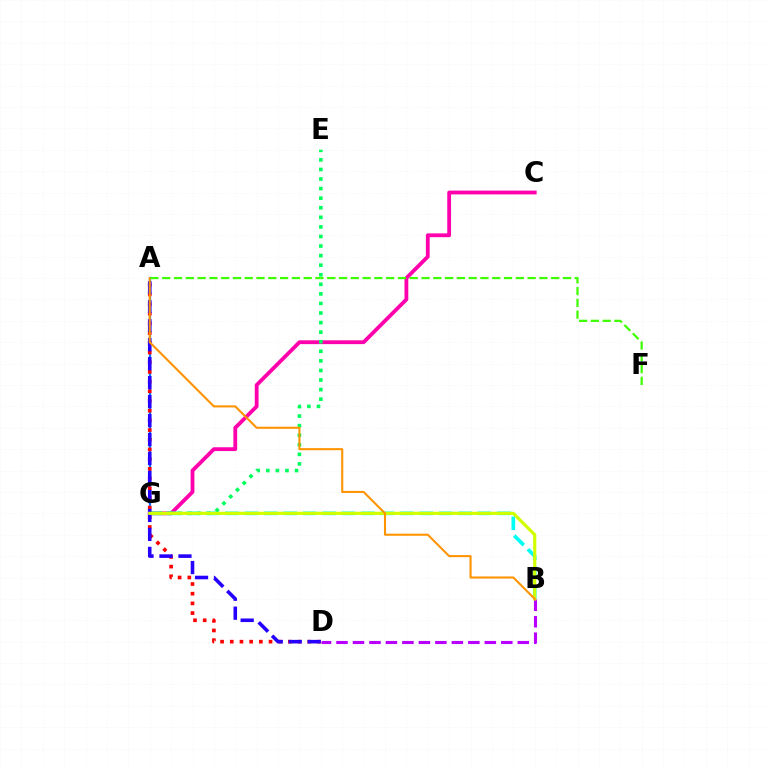{('A', 'G'): [{'color': '#0074ff', 'line_style': 'solid', 'thickness': 1.61}], ('C', 'G'): [{'color': '#ff00ac', 'line_style': 'solid', 'thickness': 2.74}], ('B', 'G'): [{'color': '#00fff6', 'line_style': 'dashed', 'thickness': 2.64}, {'color': '#d1ff00', 'line_style': 'solid', 'thickness': 2.28}], ('A', 'D'): [{'color': '#ff0000', 'line_style': 'dotted', 'thickness': 2.63}, {'color': '#2500ff', 'line_style': 'dashed', 'thickness': 2.58}], ('E', 'G'): [{'color': '#00ff5c', 'line_style': 'dotted', 'thickness': 2.6}], ('B', 'D'): [{'color': '#b900ff', 'line_style': 'dashed', 'thickness': 2.24}], ('A', 'B'): [{'color': '#ff9400', 'line_style': 'solid', 'thickness': 1.5}], ('A', 'F'): [{'color': '#3dff00', 'line_style': 'dashed', 'thickness': 1.6}]}